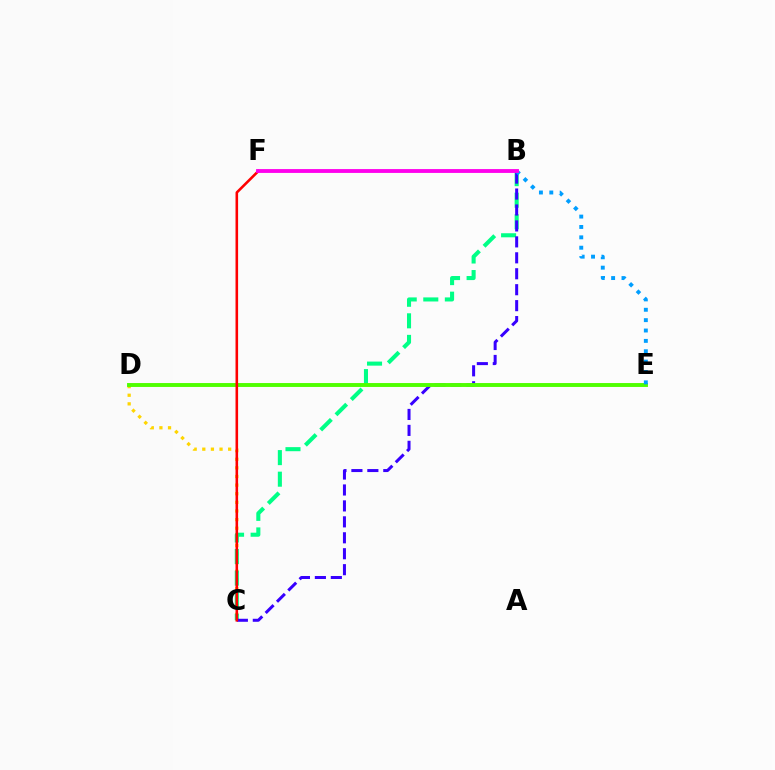{('C', 'D'): [{'color': '#ffd500', 'line_style': 'dotted', 'thickness': 2.34}], ('B', 'C'): [{'color': '#00ff86', 'line_style': 'dashed', 'thickness': 2.93}, {'color': '#3700ff', 'line_style': 'dashed', 'thickness': 2.17}], ('D', 'E'): [{'color': '#4fff00', 'line_style': 'solid', 'thickness': 2.81}], ('B', 'E'): [{'color': '#009eff', 'line_style': 'dotted', 'thickness': 2.82}], ('C', 'F'): [{'color': '#ff0000', 'line_style': 'solid', 'thickness': 1.86}], ('B', 'F'): [{'color': '#ff00ed', 'line_style': 'solid', 'thickness': 2.77}]}